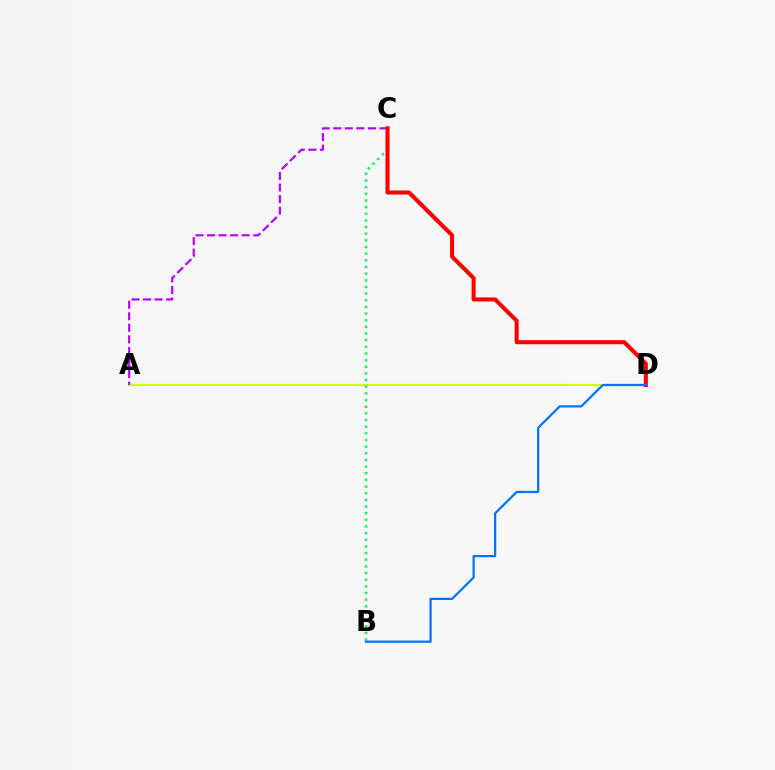{('A', 'D'): [{'color': '#d1ff00', 'line_style': 'solid', 'thickness': 1.57}], ('A', 'C'): [{'color': '#b900ff', 'line_style': 'dashed', 'thickness': 1.57}], ('B', 'C'): [{'color': '#00ff5c', 'line_style': 'dotted', 'thickness': 1.81}], ('C', 'D'): [{'color': '#ff0000', 'line_style': 'solid', 'thickness': 2.92}], ('B', 'D'): [{'color': '#0074ff', 'line_style': 'solid', 'thickness': 1.6}]}